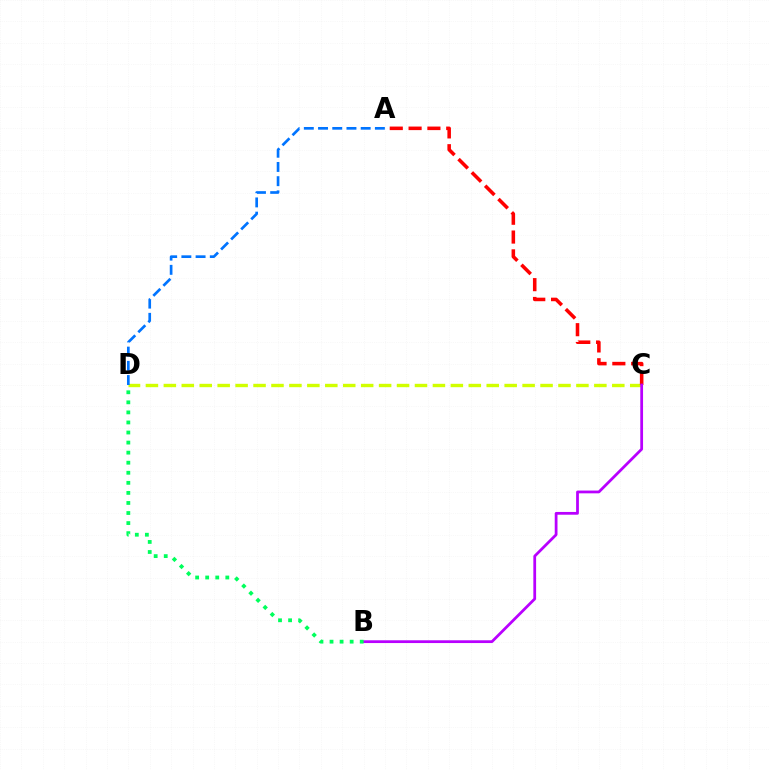{('C', 'D'): [{'color': '#d1ff00', 'line_style': 'dashed', 'thickness': 2.44}], ('A', 'D'): [{'color': '#0074ff', 'line_style': 'dashed', 'thickness': 1.93}], ('A', 'C'): [{'color': '#ff0000', 'line_style': 'dashed', 'thickness': 2.56}], ('B', 'C'): [{'color': '#b900ff', 'line_style': 'solid', 'thickness': 1.99}], ('B', 'D'): [{'color': '#00ff5c', 'line_style': 'dotted', 'thickness': 2.73}]}